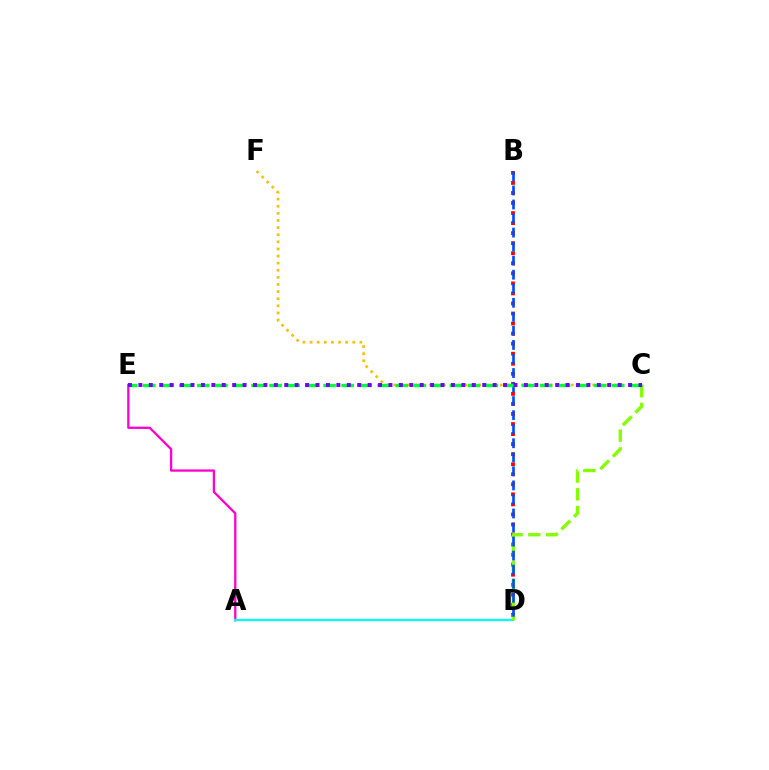{('B', 'D'): [{'color': '#ff0000', 'line_style': 'dotted', 'thickness': 2.73}, {'color': '#004bff', 'line_style': 'dashed', 'thickness': 1.91}], ('A', 'E'): [{'color': '#ff00cf', 'line_style': 'solid', 'thickness': 1.64}], ('A', 'D'): [{'color': '#00fff6', 'line_style': 'solid', 'thickness': 1.58}], ('C', 'D'): [{'color': '#84ff00', 'line_style': 'dashed', 'thickness': 2.41}], ('C', 'F'): [{'color': '#ffbd00', 'line_style': 'dotted', 'thickness': 1.93}], ('C', 'E'): [{'color': '#00ff39', 'line_style': 'dashed', 'thickness': 2.45}, {'color': '#7200ff', 'line_style': 'dotted', 'thickness': 2.83}]}